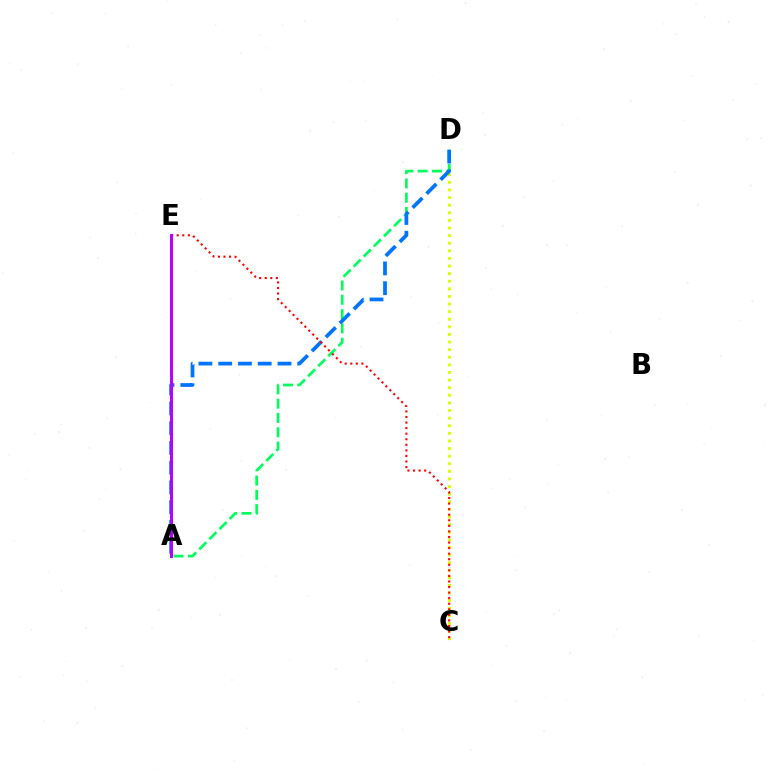{('C', 'D'): [{'color': '#d1ff00', 'line_style': 'dotted', 'thickness': 2.07}], ('A', 'D'): [{'color': '#00ff5c', 'line_style': 'dashed', 'thickness': 1.94}, {'color': '#0074ff', 'line_style': 'dashed', 'thickness': 2.69}], ('C', 'E'): [{'color': '#ff0000', 'line_style': 'dotted', 'thickness': 1.51}], ('A', 'E'): [{'color': '#b900ff', 'line_style': 'solid', 'thickness': 2.14}]}